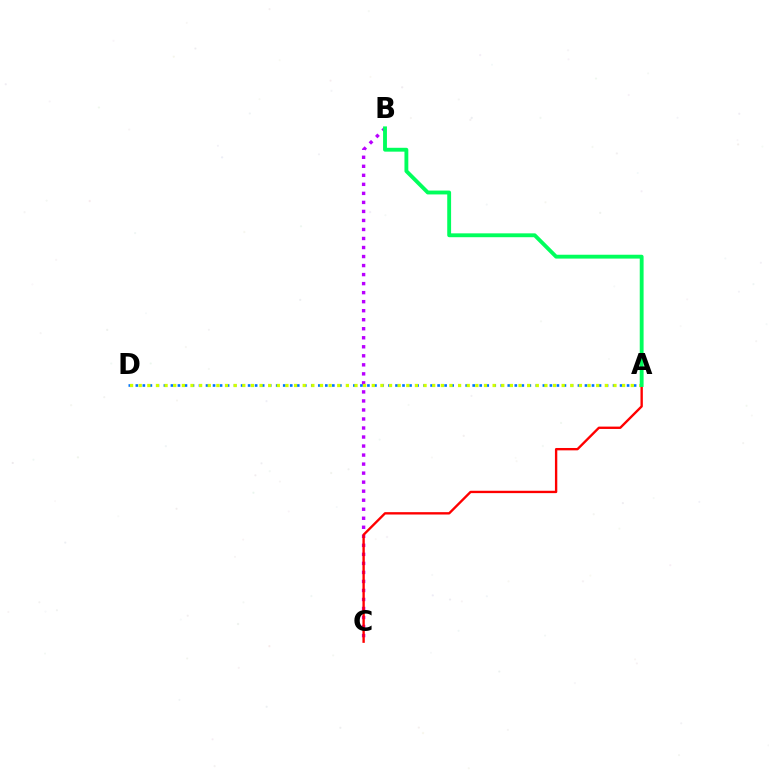{('A', 'D'): [{'color': '#0074ff', 'line_style': 'dotted', 'thickness': 1.91}, {'color': '#d1ff00', 'line_style': 'dotted', 'thickness': 2.35}], ('B', 'C'): [{'color': '#b900ff', 'line_style': 'dotted', 'thickness': 2.45}], ('A', 'C'): [{'color': '#ff0000', 'line_style': 'solid', 'thickness': 1.7}], ('A', 'B'): [{'color': '#00ff5c', 'line_style': 'solid', 'thickness': 2.78}]}